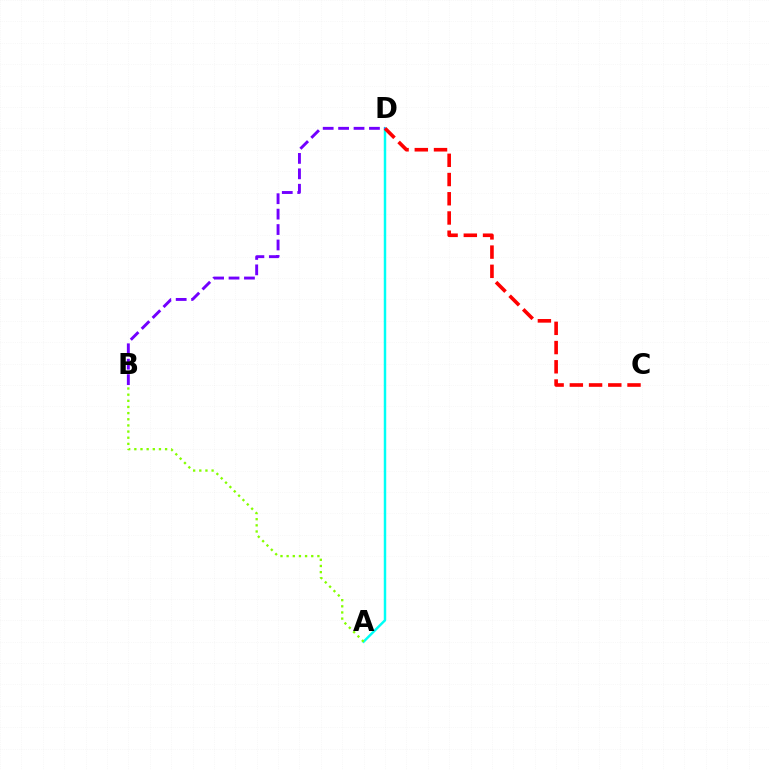{('A', 'D'): [{'color': '#00fff6', 'line_style': 'solid', 'thickness': 1.77}], ('C', 'D'): [{'color': '#ff0000', 'line_style': 'dashed', 'thickness': 2.61}], ('A', 'B'): [{'color': '#84ff00', 'line_style': 'dotted', 'thickness': 1.67}], ('B', 'D'): [{'color': '#7200ff', 'line_style': 'dashed', 'thickness': 2.1}]}